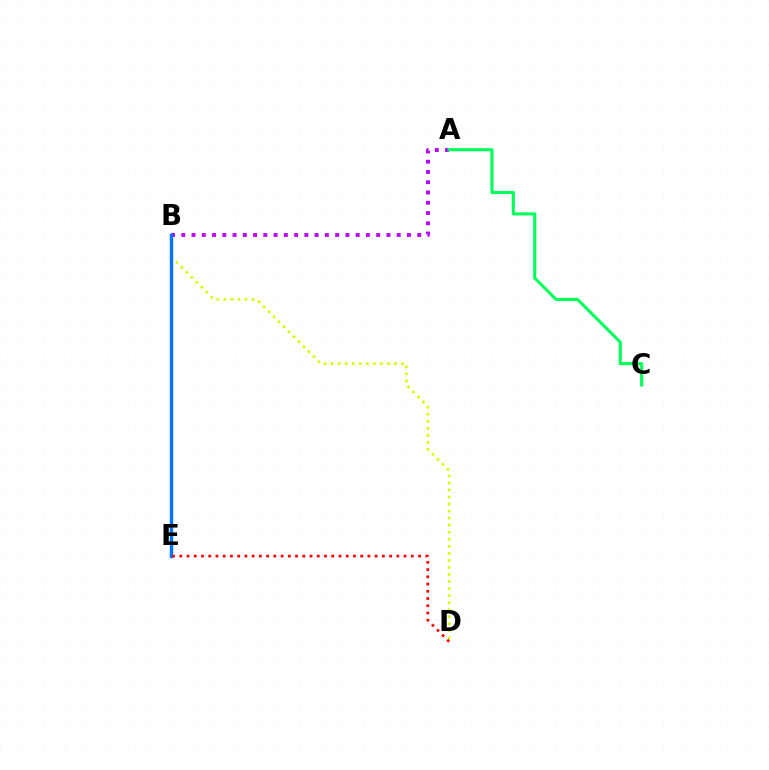{('A', 'B'): [{'color': '#b900ff', 'line_style': 'dotted', 'thickness': 2.79}], ('B', 'D'): [{'color': '#d1ff00', 'line_style': 'dotted', 'thickness': 1.91}], ('B', 'E'): [{'color': '#0074ff', 'line_style': 'solid', 'thickness': 2.45}], ('A', 'C'): [{'color': '#00ff5c', 'line_style': 'solid', 'thickness': 2.23}], ('D', 'E'): [{'color': '#ff0000', 'line_style': 'dotted', 'thickness': 1.97}]}